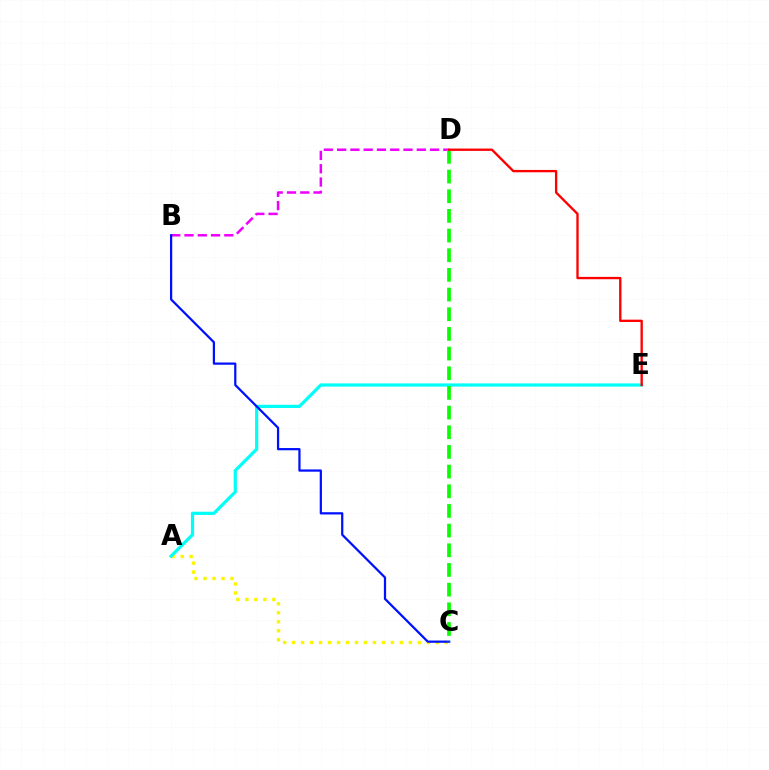{('A', 'C'): [{'color': '#fcf500', 'line_style': 'dotted', 'thickness': 2.44}], ('B', 'D'): [{'color': '#ee00ff', 'line_style': 'dashed', 'thickness': 1.8}], ('A', 'E'): [{'color': '#00fff6', 'line_style': 'solid', 'thickness': 2.31}], ('B', 'C'): [{'color': '#0010ff', 'line_style': 'solid', 'thickness': 1.61}], ('C', 'D'): [{'color': '#08ff00', 'line_style': 'dashed', 'thickness': 2.67}], ('D', 'E'): [{'color': '#ff0000', 'line_style': 'solid', 'thickness': 1.68}]}